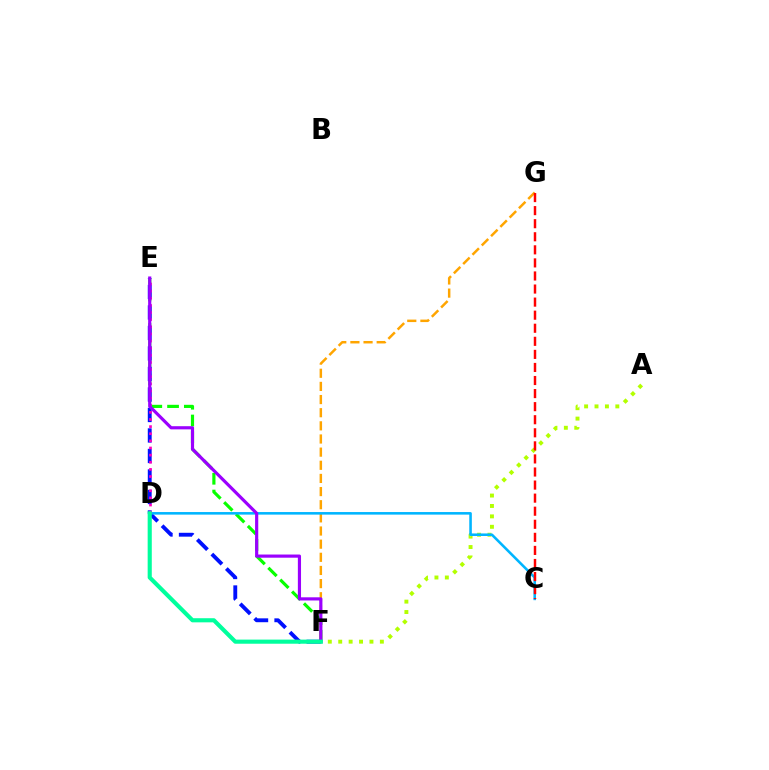{('E', 'F'): [{'color': '#08ff00', 'line_style': 'dashed', 'thickness': 2.28}, {'color': '#0010ff', 'line_style': 'dashed', 'thickness': 2.78}, {'color': '#9b00ff', 'line_style': 'solid', 'thickness': 2.28}], ('F', 'G'): [{'color': '#ffa500', 'line_style': 'dashed', 'thickness': 1.79}], ('A', 'F'): [{'color': '#b3ff00', 'line_style': 'dotted', 'thickness': 2.83}], ('C', 'D'): [{'color': '#00b5ff', 'line_style': 'solid', 'thickness': 1.85}], ('D', 'E'): [{'color': '#ff00bd', 'line_style': 'dotted', 'thickness': 1.94}], ('C', 'G'): [{'color': '#ff0000', 'line_style': 'dashed', 'thickness': 1.78}], ('D', 'F'): [{'color': '#00ff9d', 'line_style': 'solid', 'thickness': 2.97}]}